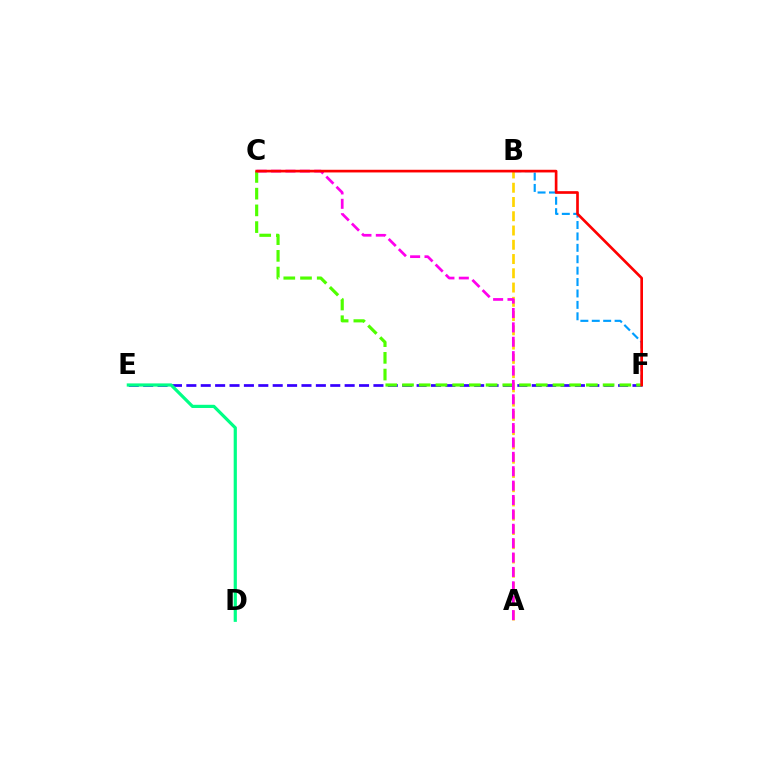{('B', 'F'): [{'color': '#009eff', 'line_style': 'dashed', 'thickness': 1.55}], ('E', 'F'): [{'color': '#3700ff', 'line_style': 'dashed', 'thickness': 1.96}], ('A', 'B'): [{'color': '#ffd500', 'line_style': 'dashed', 'thickness': 1.94}], ('D', 'E'): [{'color': '#00ff86', 'line_style': 'solid', 'thickness': 2.3}], ('C', 'F'): [{'color': '#4fff00', 'line_style': 'dashed', 'thickness': 2.27}, {'color': '#ff0000', 'line_style': 'solid', 'thickness': 1.92}], ('A', 'C'): [{'color': '#ff00ed', 'line_style': 'dashed', 'thickness': 1.95}]}